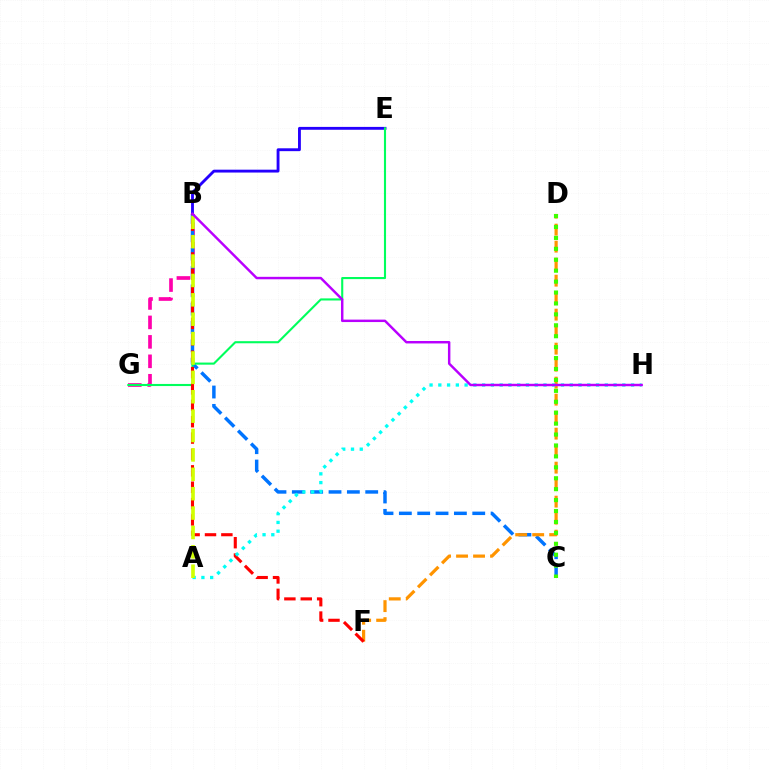{('B', 'G'): [{'color': '#ff00ac', 'line_style': 'dashed', 'thickness': 2.64}], ('B', 'C'): [{'color': '#0074ff', 'line_style': 'dashed', 'thickness': 2.49}], ('B', 'E'): [{'color': '#2500ff', 'line_style': 'solid', 'thickness': 2.06}], ('D', 'F'): [{'color': '#ff9400', 'line_style': 'dashed', 'thickness': 2.31}], ('C', 'D'): [{'color': '#3dff00', 'line_style': 'dotted', 'thickness': 2.97}], ('E', 'G'): [{'color': '#00ff5c', 'line_style': 'solid', 'thickness': 1.52}], ('B', 'F'): [{'color': '#ff0000', 'line_style': 'dashed', 'thickness': 2.22}], ('A', 'H'): [{'color': '#00fff6', 'line_style': 'dotted', 'thickness': 2.38}], ('A', 'B'): [{'color': '#d1ff00', 'line_style': 'dashed', 'thickness': 2.63}], ('B', 'H'): [{'color': '#b900ff', 'line_style': 'solid', 'thickness': 1.77}]}